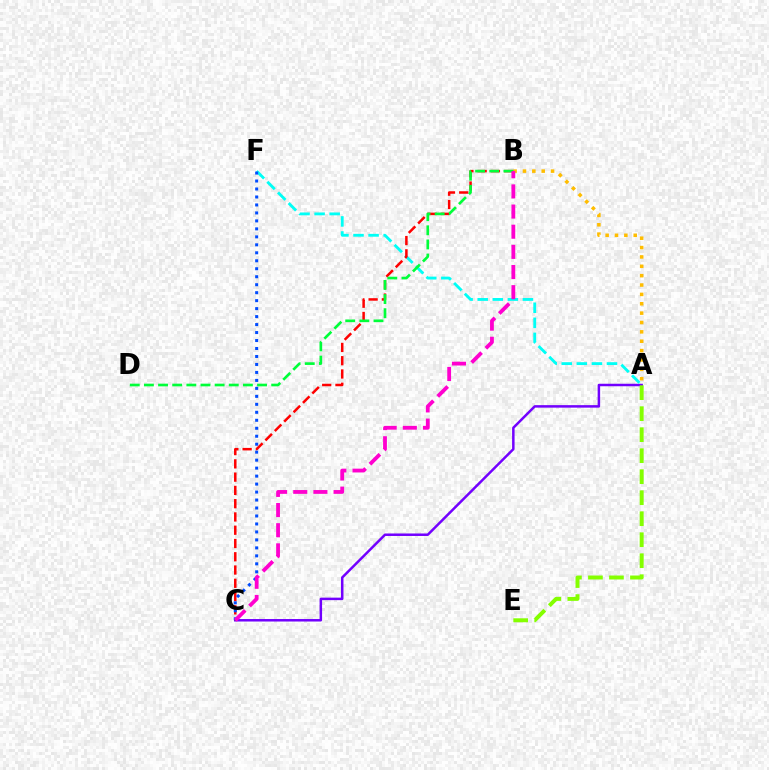{('A', 'B'): [{'color': '#ffbd00', 'line_style': 'dotted', 'thickness': 2.54}], ('A', 'C'): [{'color': '#7200ff', 'line_style': 'solid', 'thickness': 1.8}], ('A', 'F'): [{'color': '#00fff6', 'line_style': 'dashed', 'thickness': 2.05}], ('B', 'C'): [{'color': '#ff0000', 'line_style': 'dashed', 'thickness': 1.8}, {'color': '#ff00cf', 'line_style': 'dashed', 'thickness': 2.74}], ('A', 'E'): [{'color': '#84ff00', 'line_style': 'dashed', 'thickness': 2.85}], ('B', 'D'): [{'color': '#00ff39', 'line_style': 'dashed', 'thickness': 1.92}], ('C', 'F'): [{'color': '#004bff', 'line_style': 'dotted', 'thickness': 2.17}]}